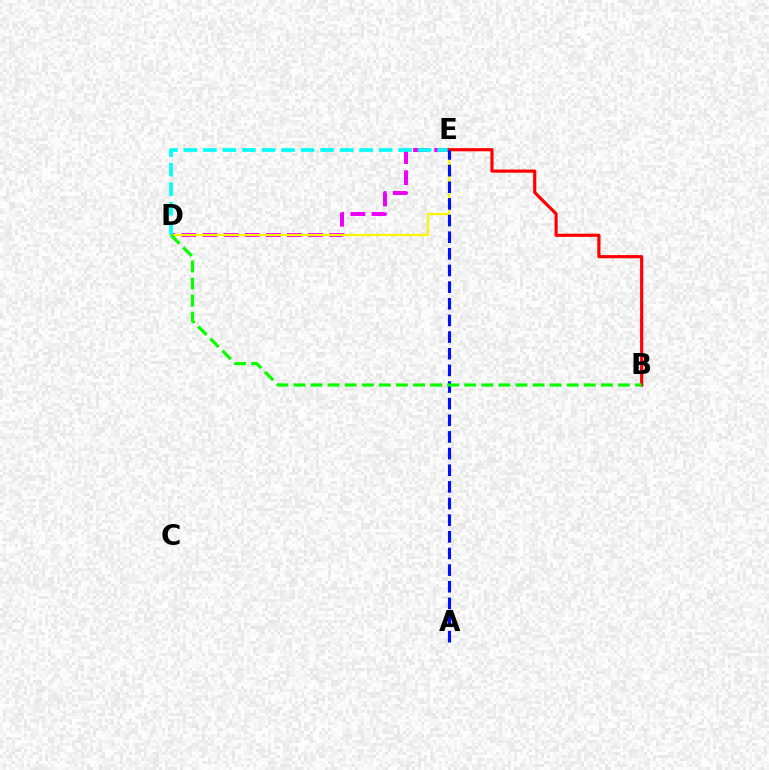{('D', 'E'): [{'color': '#ee00ff', 'line_style': 'dashed', 'thickness': 2.87}, {'color': '#fcf500', 'line_style': 'solid', 'thickness': 1.59}, {'color': '#00fff6', 'line_style': 'dashed', 'thickness': 2.65}], ('B', 'E'): [{'color': '#ff0000', 'line_style': 'solid', 'thickness': 2.28}], ('A', 'E'): [{'color': '#0010ff', 'line_style': 'dashed', 'thickness': 2.26}], ('B', 'D'): [{'color': '#08ff00', 'line_style': 'dashed', 'thickness': 2.32}]}